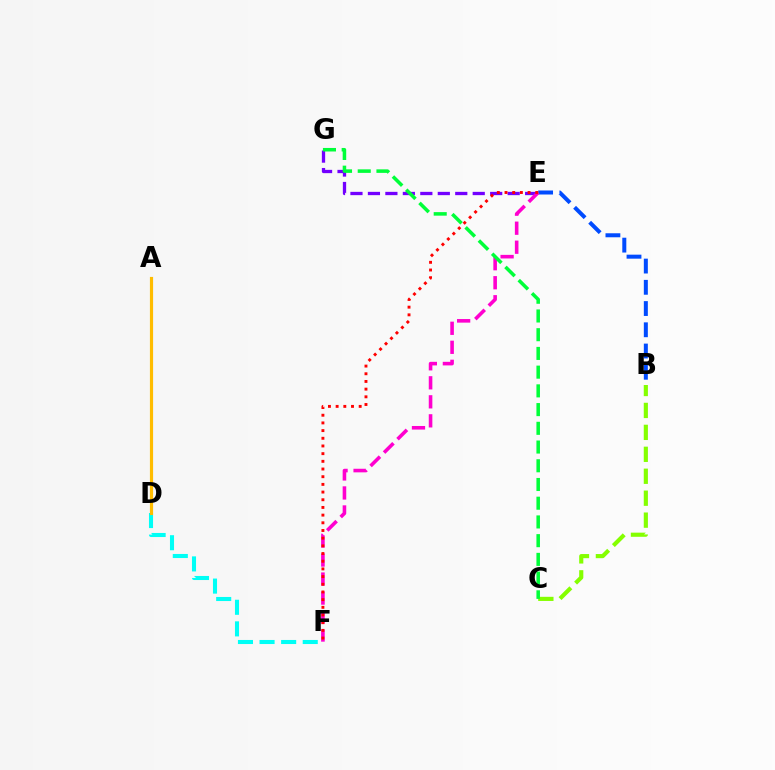{('E', 'G'): [{'color': '#7200ff', 'line_style': 'dashed', 'thickness': 2.37}], ('D', 'F'): [{'color': '#00fff6', 'line_style': 'dashed', 'thickness': 2.93}], ('A', 'D'): [{'color': '#ffbd00', 'line_style': 'solid', 'thickness': 2.28}], ('B', 'E'): [{'color': '#004bff', 'line_style': 'dashed', 'thickness': 2.88}], ('B', 'C'): [{'color': '#84ff00', 'line_style': 'dashed', 'thickness': 2.98}], ('E', 'F'): [{'color': '#ff00cf', 'line_style': 'dashed', 'thickness': 2.58}, {'color': '#ff0000', 'line_style': 'dotted', 'thickness': 2.09}], ('C', 'G'): [{'color': '#00ff39', 'line_style': 'dashed', 'thickness': 2.54}]}